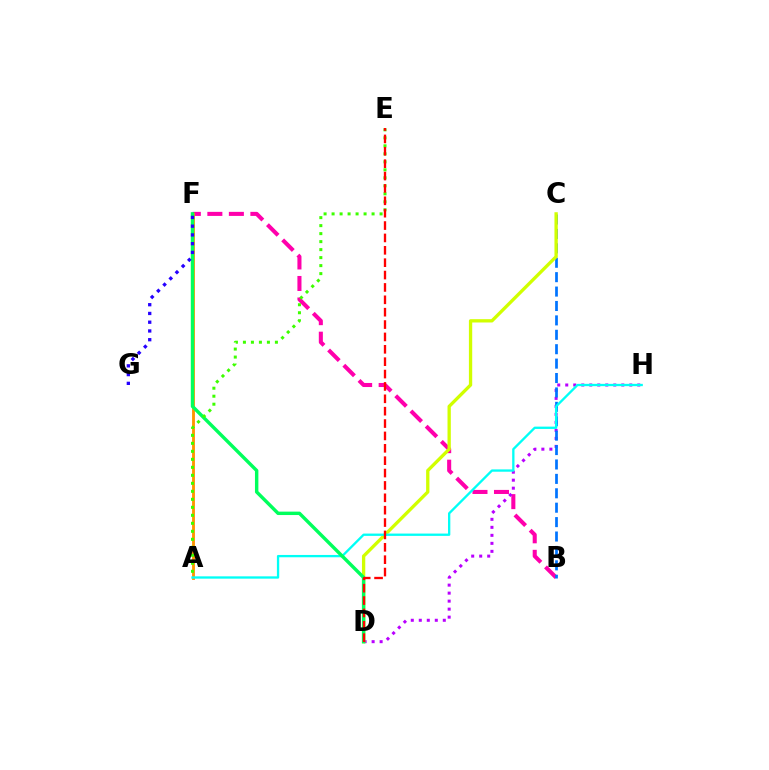{('B', 'F'): [{'color': '#ff00ac', 'line_style': 'dashed', 'thickness': 2.92}], ('D', 'H'): [{'color': '#b900ff', 'line_style': 'dotted', 'thickness': 2.17}], ('A', 'F'): [{'color': '#ff9400', 'line_style': 'solid', 'thickness': 2.05}], ('B', 'C'): [{'color': '#0074ff', 'line_style': 'dashed', 'thickness': 1.96}], ('C', 'D'): [{'color': '#d1ff00', 'line_style': 'solid', 'thickness': 2.38}], ('A', 'H'): [{'color': '#00fff6', 'line_style': 'solid', 'thickness': 1.67}], ('D', 'F'): [{'color': '#00ff5c', 'line_style': 'solid', 'thickness': 2.46}], ('A', 'E'): [{'color': '#3dff00', 'line_style': 'dotted', 'thickness': 2.17}], ('D', 'E'): [{'color': '#ff0000', 'line_style': 'dashed', 'thickness': 1.68}], ('F', 'G'): [{'color': '#2500ff', 'line_style': 'dotted', 'thickness': 2.38}]}